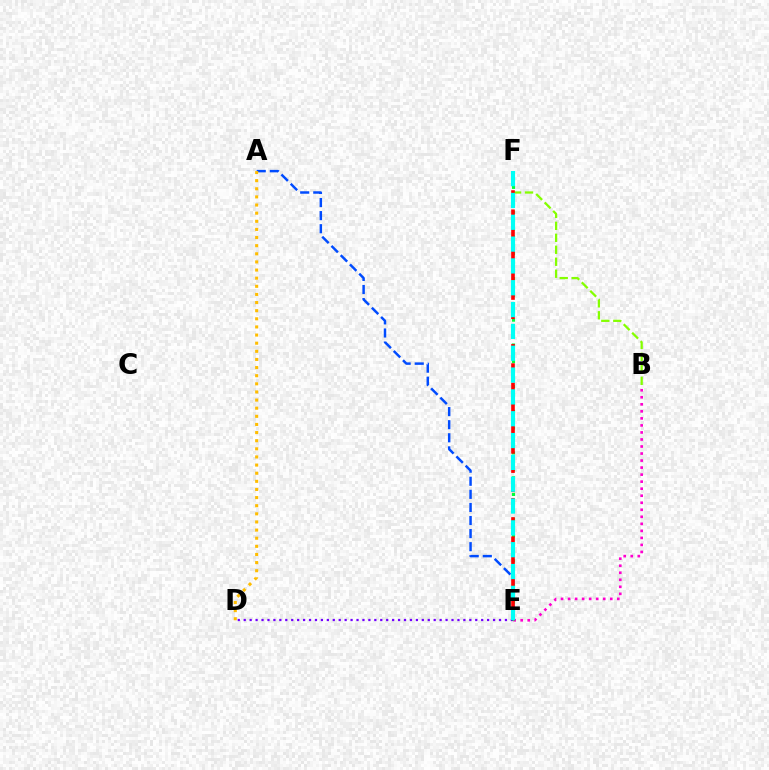{('B', 'E'): [{'color': '#ff00cf', 'line_style': 'dotted', 'thickness': 1.91}], ('D', 'E'): [{'color': '#7200ff', 'line_style': 'dotted', 'thickness': 1.61}], ('A', 'E'): [{'color': '#004bff', 'line_style': 'dashed', 'thickness': 1.78}], ('B', 'F'): [{'color': '#84ff00', 'line_style': 'dashed', 'thickness': 1.63}], ('E', 'F'): [{'color': '#00ff39', 'line_style': 'dotted', 'thickness': 2.26}, {'color': '#ff0000', 'line_style': 'dashed', 'thickness': 2.61}, {'color': '#00fff6', 'line_style': 'dashed', 'thickness': 2.97}], ('A', 'D'): [{'color': '#ffbd00', 'line_style': 'dotted', 'thickness': 2.21}]}